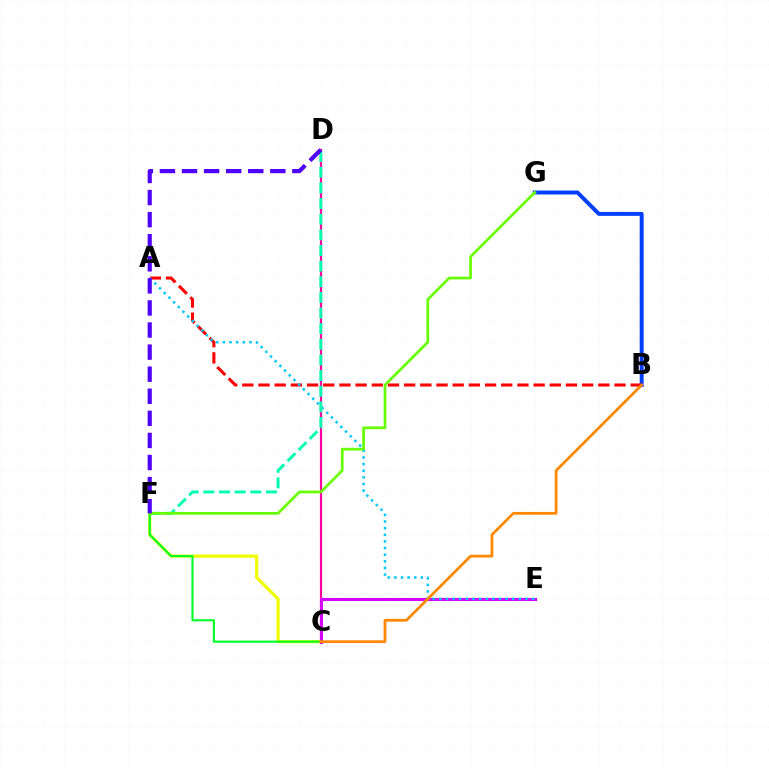{('C', 'F'): [{'color': '#eeff00', 'line_style': 'solid', 'thickness': 2.31}, {'color': '#00ff27', 'line_style': 'solid', 'thickness': 1.53}], ('C', 'D'): [{'color': '#ff00a0', 'line_style': 'solid', 'thickness': 1.58}], ('C', 'E'): [{'color': '#d600ff', 'line_style': 'solid', 'thickness': 2.21}], ('B', 'G'): [{'color': '#003fff', 'line_style': 'solid', 'thickness': 2.83}], ('A', 'B'): [{'color': '#ff0000', 'line_style': 'dashed', 'thickness': 2.2}], ('A', 'E'): [{'color': '#00c7ff', 'line_style': 'dotted', 'thickness': 1.8}], ('D', 'F'): [{'color': '#00ffaf', 'line_style': 'dashed', 'thickness': 2.12}, {'color': '#4f00ff', 'line_style': 'dashed', 'thickness': 3.0}], ('F', 'G'): [{'color': '#66ff00', 'line_style': 'solid', 'thickness': 1.94}], ('B', 'C'): [{'color': '#ff8800', 'line_style': 'solid', 'thickness': 1.99}]}